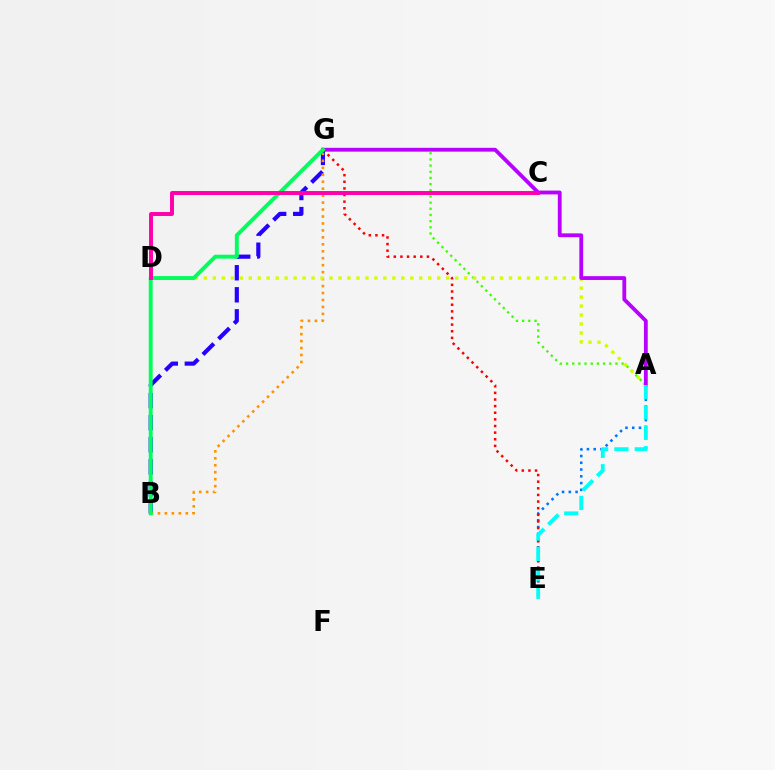{('A', 'G'): [{'color': '#3dff00', 'line_style': 'dotted', 'thickness': 1.68}, {'color': '#b900ff', 'line_style': 'solid', 'thickness': 2.74}], ('B', 'G'): [{'color': '#2500ff', 'line_style': 'dashed', 'thickness': 2.99}, {'color': '#ff9400', 'line_style': 'dotted', 'thickness': 1.89}, {'color': '#00ff5c', 'line_style': 'solid', 'thickness': 2.82}], ('A', 'D'): [{'color': '#d1ff00', 'line_style': 'dotted', 'thickness': 2.44}], ('A', 'E'): [{'color': '#0074ff', 'line_style': 'dotted', 'thickness': 1.84}, {'color': '#00fff6', 'line_style': 'dashed', 'thickness': 2.77}], ('E', 'G'): [{'color': '#ff0000', 'line_style': 'dotted', 'thickness': 1.8}], ('C', 'D'): [{'color': '#ff00ac', 'line_style': 'solid', 'thickness': 2.83}]}